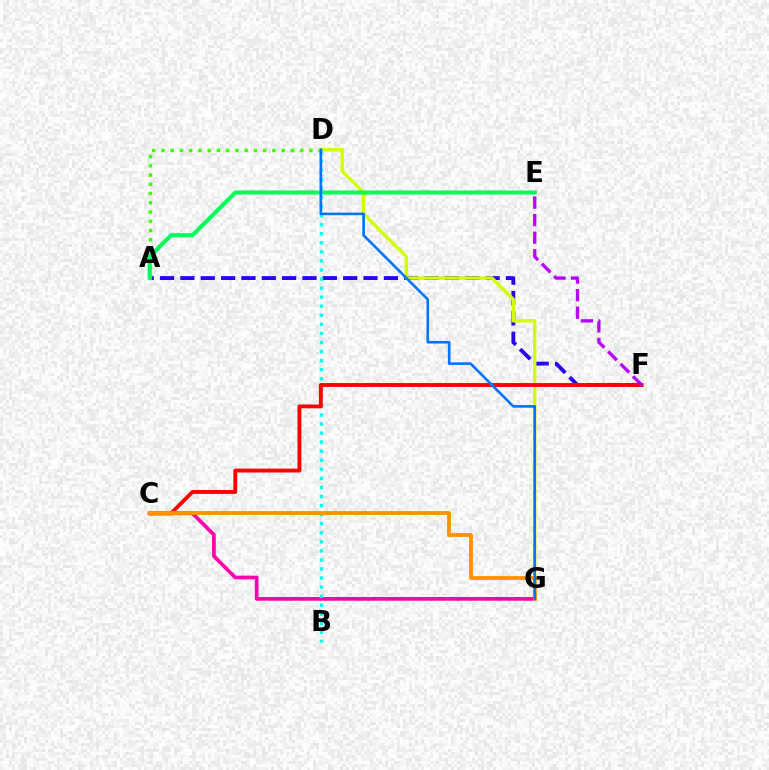{('C', 'G'): [{'color': '#ff00ac', 'line_style': 'solid', 'thickness': 2.66}, {'color': '#ff9400', 'line_style': 'solid', 'thickness': 2.78}], ('A', 'F'): [{'color': '#2500ff', 'line_style': 'dashed', 'thickness': 2.76}], ('A', 'D'): [{'color': '#3dff00', 'line_style': 'dotted', 'thickness': 2.51}], ('D', 'G'): [{'color': '#d1ff00', 'line_style': 'solid', 'thickness': 2.47}, {'color': '#0074ff', 'line_style': 'solid', 'thickness': 1.88}], ('A', 'E'): [{'color': '#00ff5c', 'line_style': 'solid', 'thickness': 2.96}], ('B', 'D'): [{'color': '#00fff6', 'line_style': 'dotted', 'thickness': 2.46}], ('C', 'F'): [{'color': '#ff0000', 'line_style': 'solid', 'thickness': 2.79}], ('E', 'F'): [{'color': '#b900ff', 'line_style': 'dashed', 'thickness': 2.38}]}